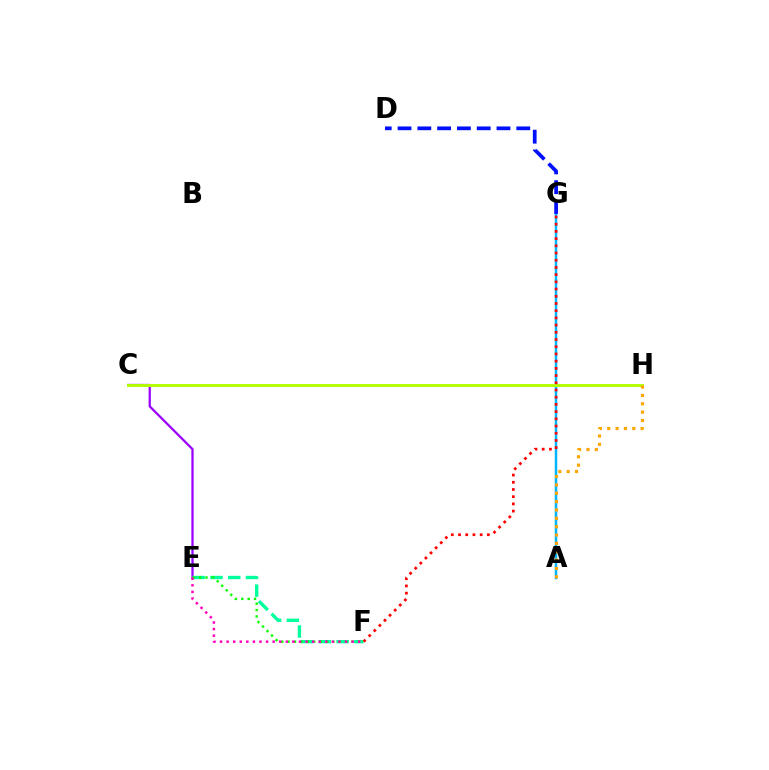{('C', 'E'): [{'color': '#9b00ff', 'line_style': 'solid', 'thickness': 1.63}], ('A', 'G'): [{'color': '#00b5ff', 'line_style': 'solid', 'thickness': 1.8}], ('D', 'G'): [{'color': '#0010ff', 'line_style': 'dashed', 'thickness': 2.69}], ('C', 'H'): [{'color': '#b3ff00', 'line_style': 'solid', 'thickness': 2.11}], ('E', 'F'): [{'color': '#00ff9d', 'line_style': 'dashed', 'thickness': 2.41}, {'color': '#08ff00', 'line_style': 'dotted', 'thickness': 1.73}, {'color': '#ff00bd', 'line_style': 'dotted', 'thickness': 1.79}], ('F', 'G'): [{'color': '#ff0000', 'line_style': 'dotted', 'thickness': 1.96}], ('A', 'H'): [{'color': '#ffa500', 'line_style': 'dotted', 'thickness': 2.27}]}